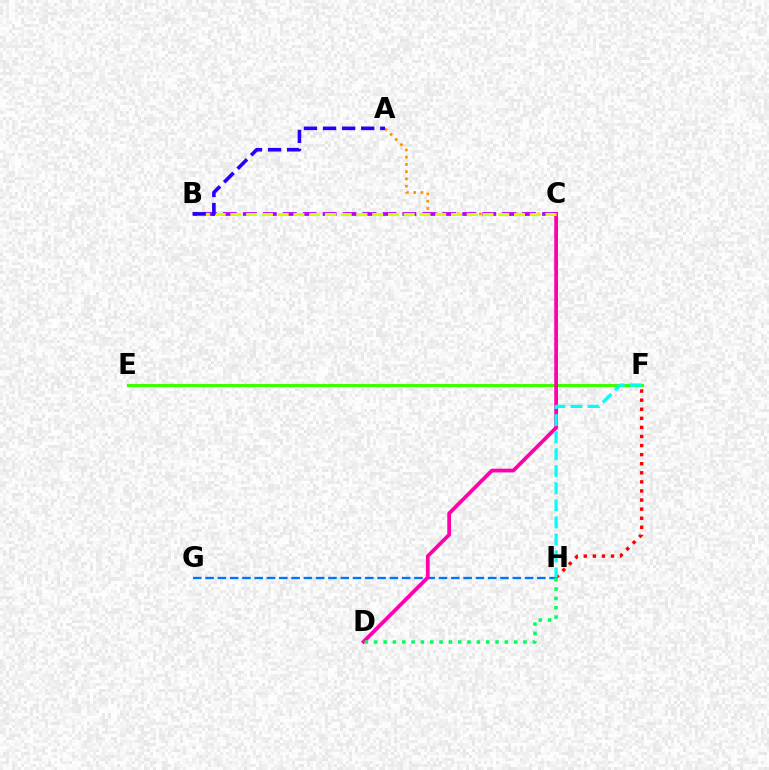{('F', 'H'): [{'color': '#ff0000', 'line_style': 'dotted', 'thickness': 2.47}, {'color': '#00fff6', 'line_style': 'dashed', 'thickness': 2.31}], ('E', 'F'): [{'color': '#3dff00', 'line_style': 'solid', 'thickness': 2.18}], ('A', 'C'): [{'color': '#ff9400', 'line_style': 'dotted', 'thickness': 1.97}], ('G', 'H'): [{'color': '#0074ff', 'line_style': 'dashed', 'thickness': 1.67}], ('C', 'D'): [{'color': '#ff00ac', 'line_style': 'solid', 'thickness': 2.71}], ('D', 'H'): [{'color': '#00ff5c', 'line_style': 'dotted', 'thickness': 2.53}], ('B', 'C'): [{'color': '#b900ff', 'line_style': 'dashed', 'thickness': 2.71}, {'color': '#d1ff00', 'line_style': 'dashed', 'thickness': 2.14}], ('A', 'B'): [{'color': '#2500ff', 'line_style': 'dashed', 'thickness': 2.59}]}